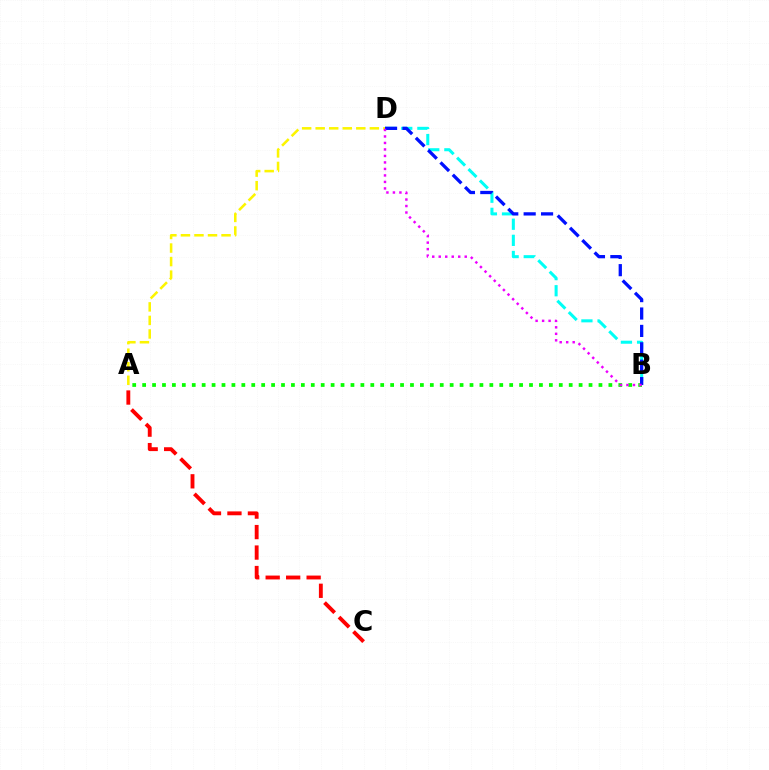{('A', 'B'): [{'color': '#08ff00', 'line_style': 'dotted', 'thickness': 2.7}], ('B', 'D'): [{'color': '#00fff6', 'line_style': 'dashed', 'thickness': 2.19}, {'color': '#0010ff', 'line_style': 'dashed', 'thickness': 2.36}, {'color': '#ee00ff', 'line_style': 'dotted', 'thickness': 1.77}], ('A', 'D'): [{'color': '#fcf500', 'line_style': 'dashed', 'thickness': 1.84}], ('A', 'C'): [{'color': '#ff0000', 'line_style': 'dashed', 'thickness': 2.78}]}